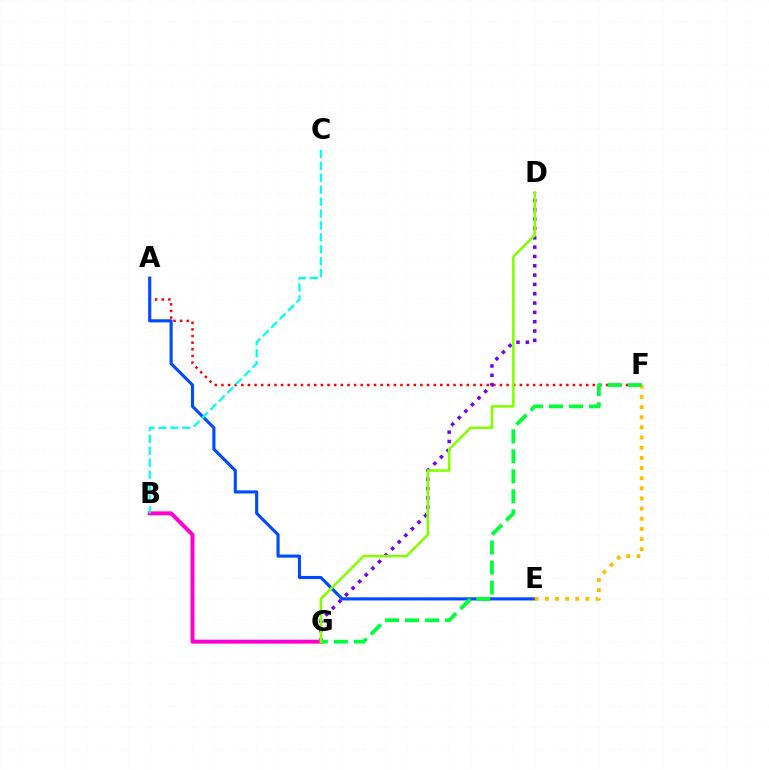{('A', 'F'): [{'color': '#ff0000', 'line_style': 'dotted', 'thickness': 1.8}], ('A', 'E'): [{'color': '#004bff', 'line_style': 'solid', 'thickness': 2.25}], ('E', 'F'): [{'color': '#ffbd00', 'line_style': 'dotted', 'thickness': 2.76}], ('D', 'G'): [{'color': '#7200ff', 'line_style': 'dotted', 'thickness': 2.53}, {'color': '#84ff00', 'line_style': 'solid', 'thickness': 1.84}], ('B', 'G'): [{'color': '#ff00cf', 'line_style': 'solid', 'thickness': 2.86}], ('B', 'C'): [{'color': '#00fff6', 'line_style': 'dashed', 'thickness': 1.62}], ('F', 'G'): [{'color': '#00ff39', 'line_style': 'dashed', 'thickness': 2.72}]}